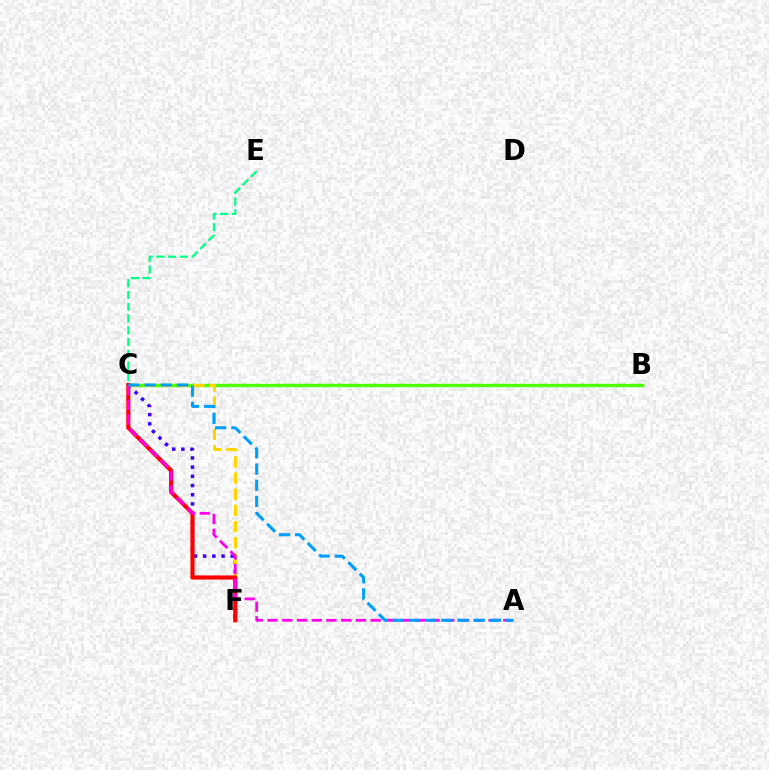{('C', 'F'): [{'color': '#3700ff', 'line_style': 'dotted', 'thickness': 2.5}, {'color': '#ffd500', 'line_style': 'dashed', 'thickness': 2.2}, {'color': '#ff0000', 'line_style': 'solid', 'thickness': 2.99}], ('B', 'C'): [{'color': '#4fff00', 'line_style': 'solid', 'thickness': 2.46}], ('C', 'E'): [{'color': '#00ff86', 'line_style': 'dashed', 'thickness': 1.6}], ('A', 'C'): [{'color': '#ff00ed', 'line_style': 'dashed', 'thickness': 2.0}, {'color': '#009eff', 'line_style': 'dashed', 'thickness': 2.2}]}